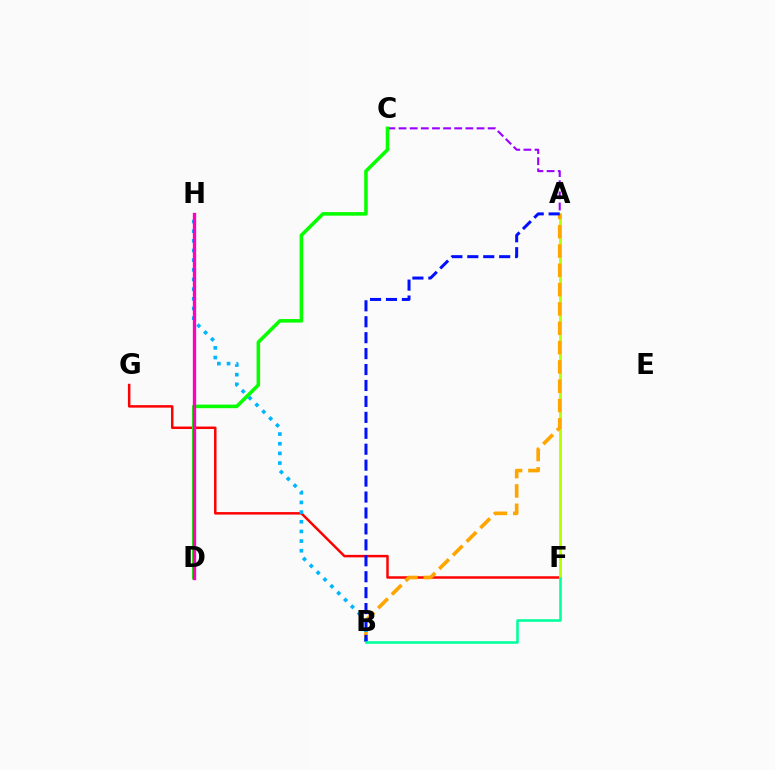{('F', 'G'): [{'color': '#ff0000', 'line_style': 'solid', 'thickness': 1.79}], ('A', 'C'): [{'color': '#9b00ff', 'line_style': 'dashed', 'thickness': 1.51}], ('A', 'F'): [{'color': '#b3ff00', 'line_style': 'solid', 'thickness': 1.98}], ('A', 'B'): [{'color': '#ffa500', 'line_style': 'dashed', 'thickness': 2.62}, {'color': '#0010ff', 'line_style': 'dashed', 'thickness': 2.16}], ('B', 'H'): [{'color': '#00b5ff', 'line_style': 'dotted', 'thickness': 2.63}], ('C', 'D'): [{'color': '#08ff00', 'line_style': 'solid', 'thickness': 2.57}], ('D', 'H'): [{'color': '#ff00bd', 'line_style': 'solid', 'thickness': 2.39}], ('B', 'F'): [{'color': '#00ff9d', 'line_style': 'solid', 'thickness': 1.85}]}